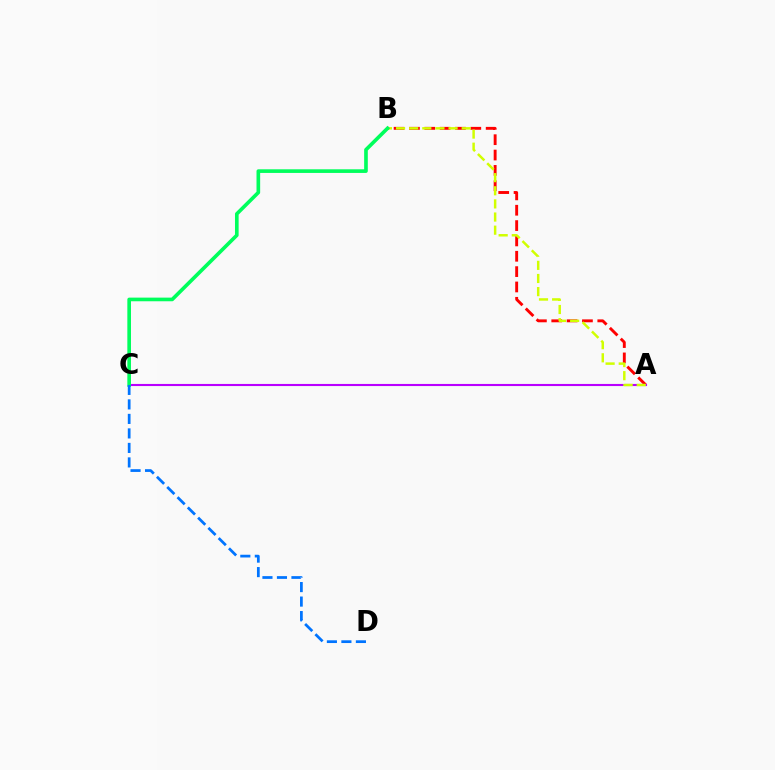{('A', 'B'): [{'color': '#ff0000', 'line_style': 'dashed', 'thickness': 2.08}, {'color': '#d1ff00', 'line_style': 'dashed', 'thickness': 1.78}], ('A', 'C'): [{'color': '#b900ff', 'line_style': 'solid', 'thickness': 1.52}], ('B', 'C'): [{'color': '#00ff5c', 'line_style': 'solid', 'thickness': 2.63}], ('C', 'D'): [{'color': '#0074ff', 'line_style': 'dashed', 'thickness': 1.97}]}